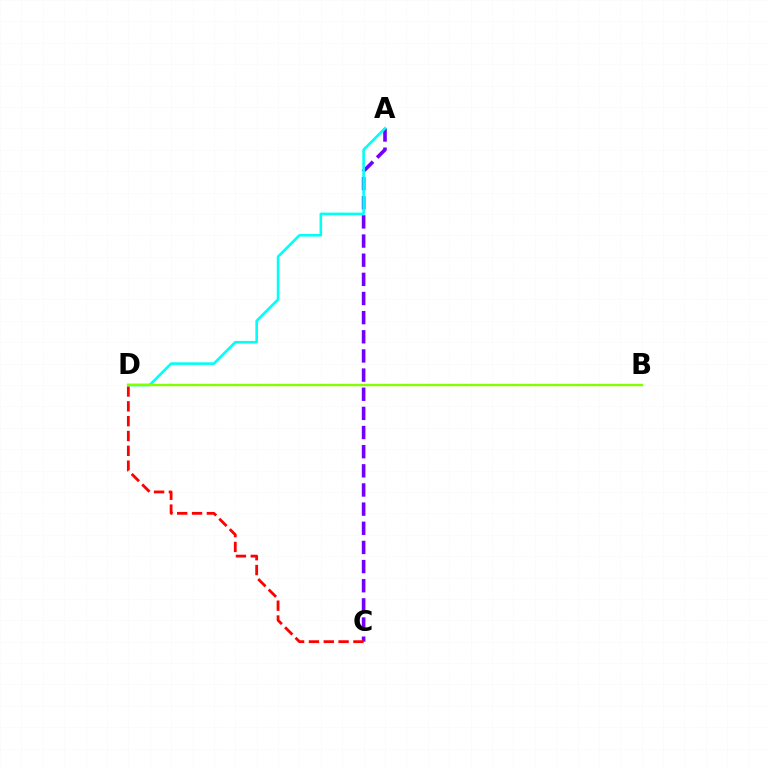{('A', 'C'): [{'color': '#7200ff', 'line_style': 'dashed', 'thickness': 2.6}], ('C', 'D'): [{'color': '#ff0000', 'line_style': 'dashed', 'thickness': 2.02}], ('A', 'D'): [{'color': '#00fff6', 'line_style': 'solid', 'thickness': 1.87}], ('B', 'D'): [{'color': '#84ff00', 'line_style': 'solid', 'thickness': 1.73}]}